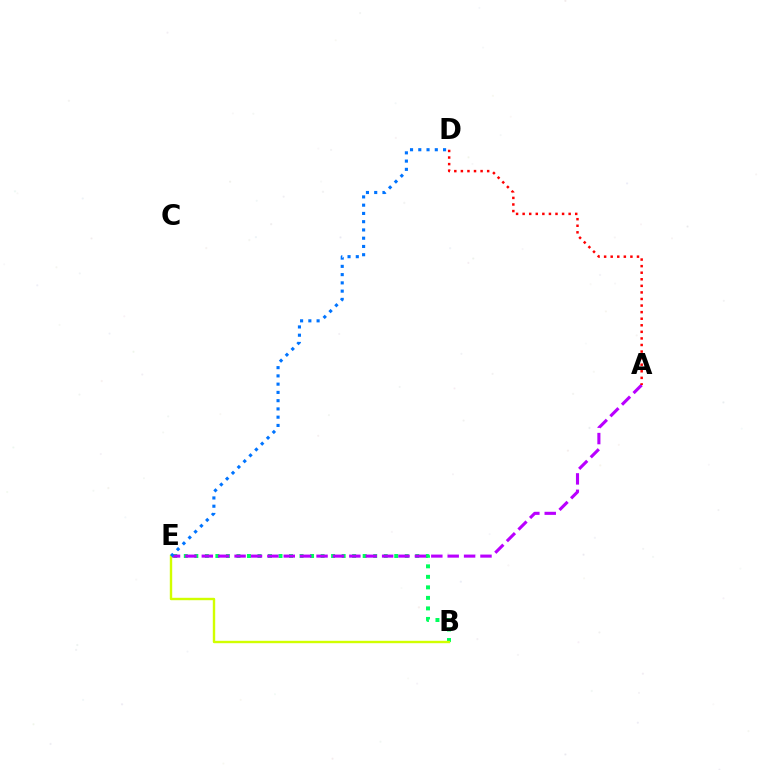{('B', 'E'): [{'color': '#00ff5c', 'line_style': 'dotted', 'thickness': 2.86}, {'color': '#d1ff00', 'line_style': 'solid', 'thickness': 1.73}], ('A', 'E'): [{'color': '#b900ff', 'line_style': 'dashed', 'thickness': 2.23}], ('A', 'D'): [{'color': '#ff0000', 'line_style': 'dotted', 'thickness': 1.79}], ('D', 'E'): [{'color': '#0074ff', 'line_style': 'dotted', 'thickness': 2.24}]}